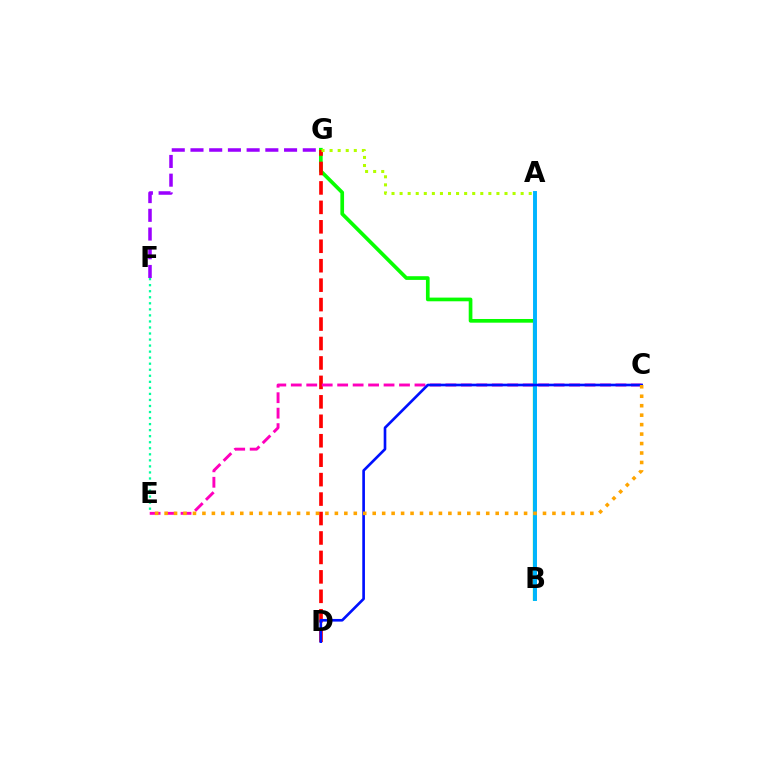{('B', 'G'): [{'color': '#08ff00', 'line_style': 'solid', 'thickness': 2.65}], ('D', 'G'): [{'color': '#ff0000', 'line_style': 'dashed', 'thickness': 2.64}], ('C', 'E'): [{'color': '#ff00bd', 'line_style': 'dashed', 'thickness': 2.1}, {'color': '#ffa500', 'line_style': 'dotted', 'thickness': 2.57}], ('A', 'B'): [{'color': '#00b5ff', 'line_style': 'solid', 'thickness': 2.82}], ('A', 'G'): [{'color': '#b3ff00', 'line_style': 'dotted', 'thickness': 2.19}], ('C', 'D'): [{'color': '#0010ff', 'line_style': 'solid', 'thickness': 1.91}], ('E', 'F'): [{'color': '#00ff9d', 'line_style': 'dotted', 'thickness': 1.64}], ('F', 'G'): [{'color': '#9b00ff', 'line_style': 'dashed', 'thickness': 2.54}]}